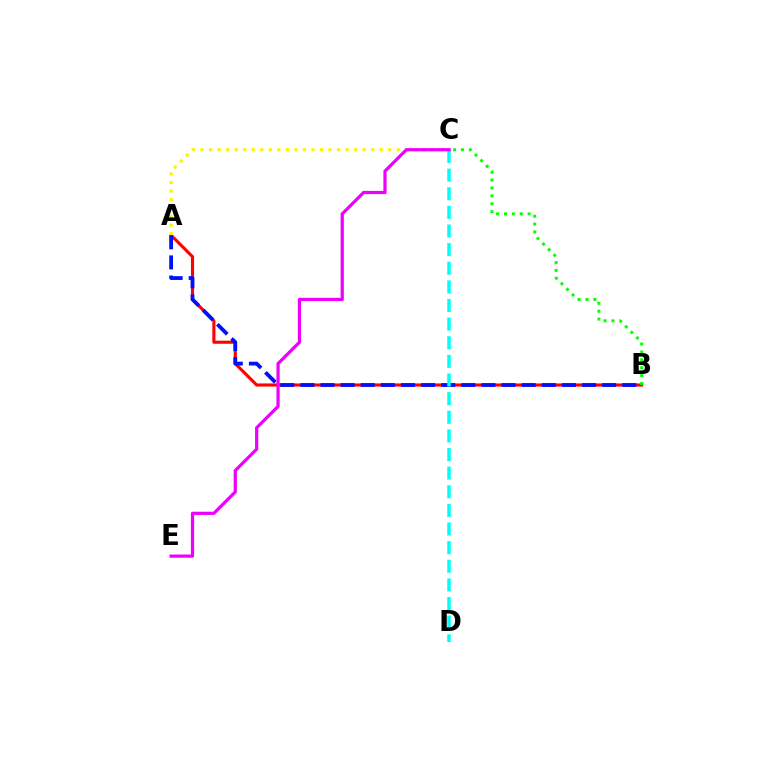{('A', 'B'): [{'color': '#ff0000', 'line_style': 'solid', 'thickness': 2.24}, {'color': '#0010ff', 'line_style': 'dashed', 'thickness': 2.73}], ('A', 'C'): [{'color': '#fcf500', 'line_style': 'dotted', 'thickness': 2.32}], ('C', 'D'): [{'color': '#00fff6', 'line_style': 'dashed', 'thickness': 2.53}], ('C', 'E'): [{'color': '#ee00ff', 'line_style': 'solid', 'thickness': 2.32}], ('B', 'C'): [{'color': '#08ff00', 'line_style': 'dotted', 'thickness': 2.14}]}